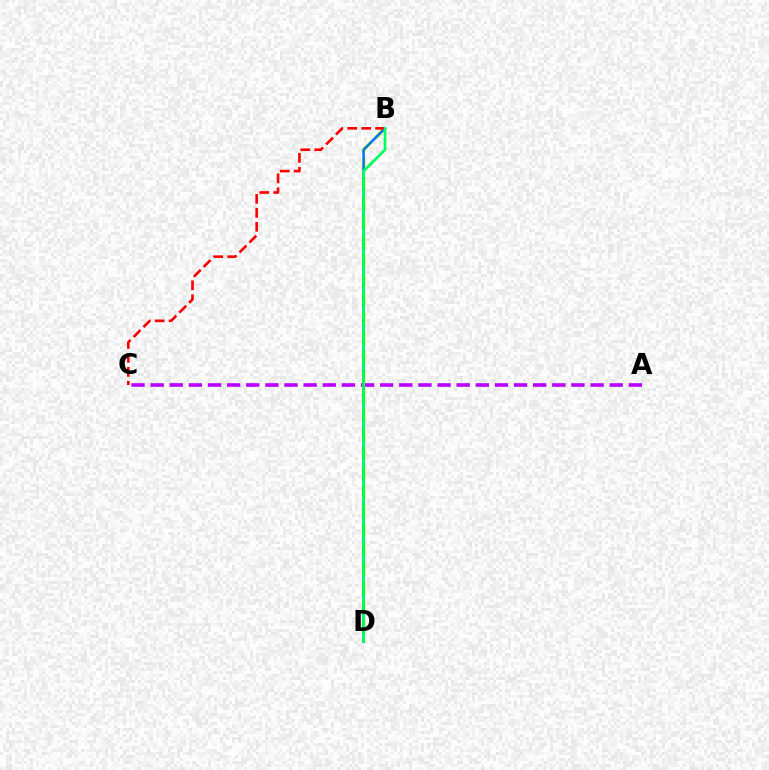{('B', 'D'): [{'color': '#d1ff00', 'line_style': 'dashed', 'thickness': 2.62}, {'color': '#0074ff', 'line_style': 'solid', 'thickness': 1.8}, {'color': '#00ff5c', 'line_style': 'solid', 'thickness': 1.93}], ('A', 'C'): [{'color': '#b900ff', 'line_style': 'dashed', 'thickness': 2.6}], ('B', 'C'): [{'color': '#ff0000', 'line_style': 'dashed', 'thickness': 1.9}]}